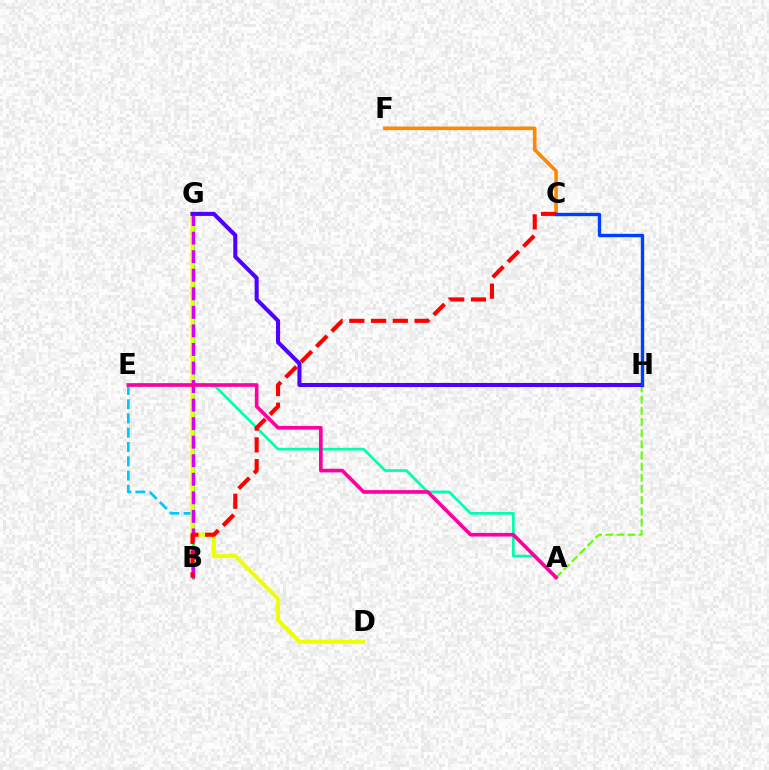{('B', 'E'): [{'color': '#00c7ff', 'line_style': 'dashed', 'thickness': 1.94}], ('A', 'H'): [{'color': '#66ff00', 'line_style': 'dashed', 'thickness': 1.52}], ('C', 'F'): [{'color': '#ff8800', 'line_style': 'solid', 'thickness': 2.61}], ('B', 'G'): [{'color': '#00ff27', 'line_style': 'solid', 'thickness': 1.81}, {'color': '#d600ff', 'line_style': 'dashed', 'thickness': 2.52}], ('D', 'G'): [{'color': '#eeff00', 'line_style': 'solid', 'thickness': 2.87}], ('A', 'E'): [{'color': '#00ffaf', 'line_style': 'solid', 'thickness': 1.96}, {'color': '#ff00a0', 'line_style': 'solid', 'thickness': 2.63}], ('B', 'C'): [{'color': '#ff0000', 'line_style': 'dashed', 'thickness': 2.96}], ('G', 'H'): [{'color': '#4f00ff', 'line_style': 'solid', 'thickness': 2.92}], ('C', 'H'): [{'color': '#003fff', 'line_style': 'solid', 'thickness': 2.43}]}